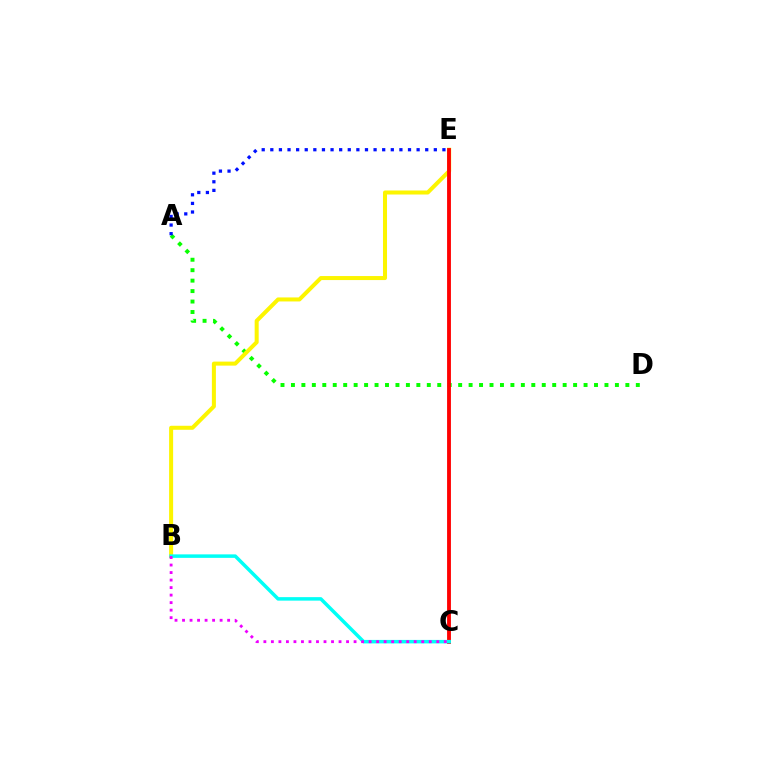{('A', 'D'): [{'color': '#08ff00', 'line_style': 'dotted', 'thickness': 2.84}], ('B', 'E'): [{'color': '#fcf500', 'line_style': 'solid', 'thickness': 2.89}], ('C', 'E'): [{'color': '#ff0000', 'line_style': 'solid', 'thickness': 2.77}], ('B', 'C'): [{'color': '#00fff6', 'line_style': 'solid', 'thickness': 2.52}, {'color': '#ee00ff', 'line_style': 'dotted', 'thickness': 2.04}], ('A', 'E'): [{'color': '#0010ff', 'line_style': 'dotted', 'thickness': 2.34}]}